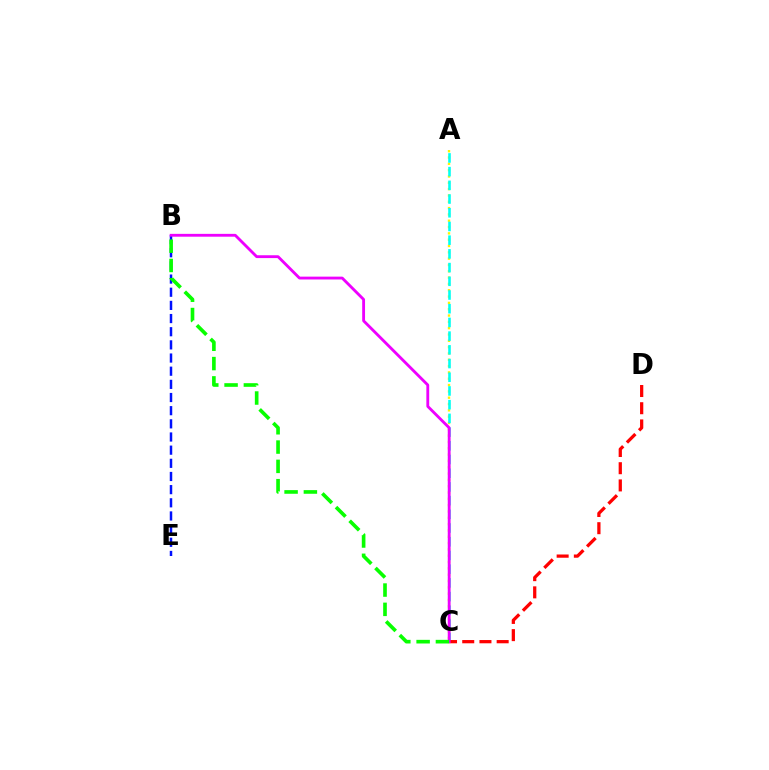{('A', 'C'): [{'color': '#fcf500', 'line_style': 'dotted', 'thickness': 1.72}, {'color': '#00fff6', 'line_style': 'dashed', 'thickness': 1.86}], ('B', 'E'): [{'color': '#0010ff', 'line_style': 'dashed', 'thickness': 1.79}], ('C', 'D'): [{'color': '#ff0000', 'line_style': 'dashed', 'thickness': 2.34}], ('B', 'C'): [{'color': '#ee00ff', 'line_style': 'solid', 'thickness': 2.04}, {'color': '#08ff00', 'line_style': 'dashed', 'thickness': 2.62}]}